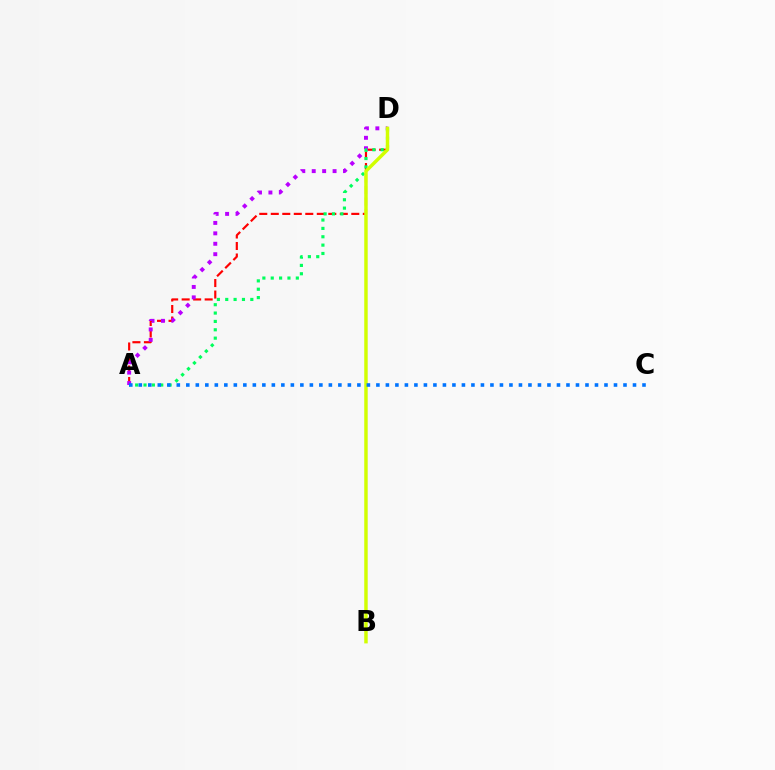{('A', 'D'): [{'color': '#ff0000', 'line_style': 'dashed', 'thickness': 1.56}, {'color': '#b900ff', 'line_style': 'dotted', 'thickness': 2.83}, {'color': '#00ff5c', 'line_style': 'dotted', 'thickness': 2.27}], ('B', 'D'): [{'color': '#d1ff00', 'line_style': 'solid', 'thickness': 2.48}], ('A', 'C'): [{'color': '#0074ff', 'line_style': 'dotted', 'thickness': 2.58}]}